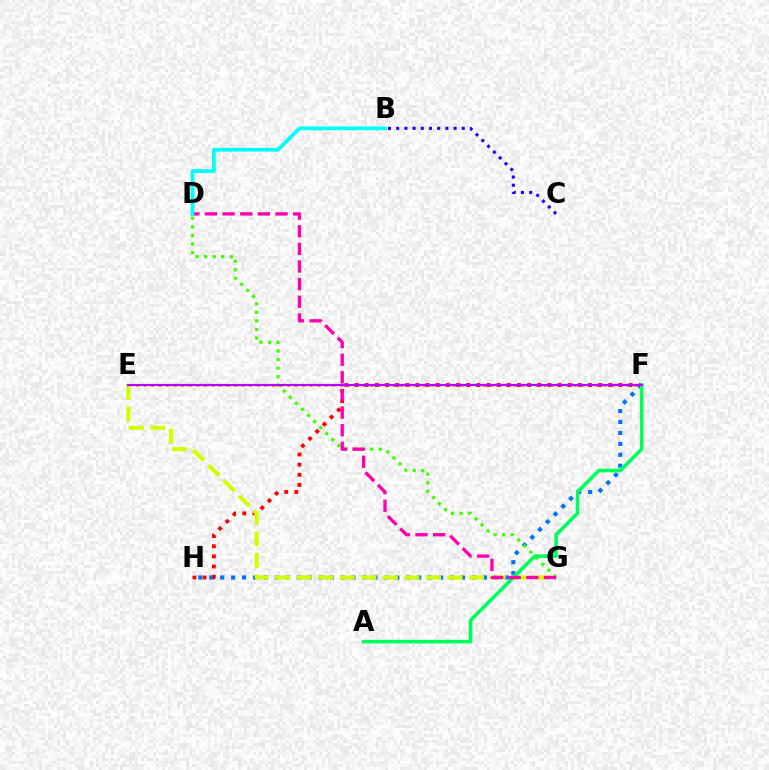{('E', 'F'): [{'color': '#ff9400', 'line_style': 'dotted', 'thickness': 2.05}, {'color': '#b900ff', 'line_style': 'solid', 'thickness': 1.57}], ('F', 'H'): [{'color': '#0074ff', 'line_style': 'dotted', 'thickness': 2.97}, {'color': '#ff0000', 'line_style': 'dotted', 'thickness': 2.76}], ('B', 'C'): [{'color': '#2500ff', 'line_style': 'dotted', 'thickness': 2.23}], ('D', 'G'): [{'color': '#3dff00', 'line_style': 'dotted', 'thickness': 2.33}, {'color': '#ff00ac', 'line_style': 'dashed', 'thickness': 2.4}], ('E', 'G'): [{'color': '#d1ff00', 'line_style': 'dashed', 'thickness': 2.93}], ('A', 'F'): [{'color': '#00ff5c', 'line_style': 'solid', 'thickness': 2.6}], ('B', 'D'): [{'color': '#00fff6', 'line_style': 'solid', 'thickness': 2.7}]}